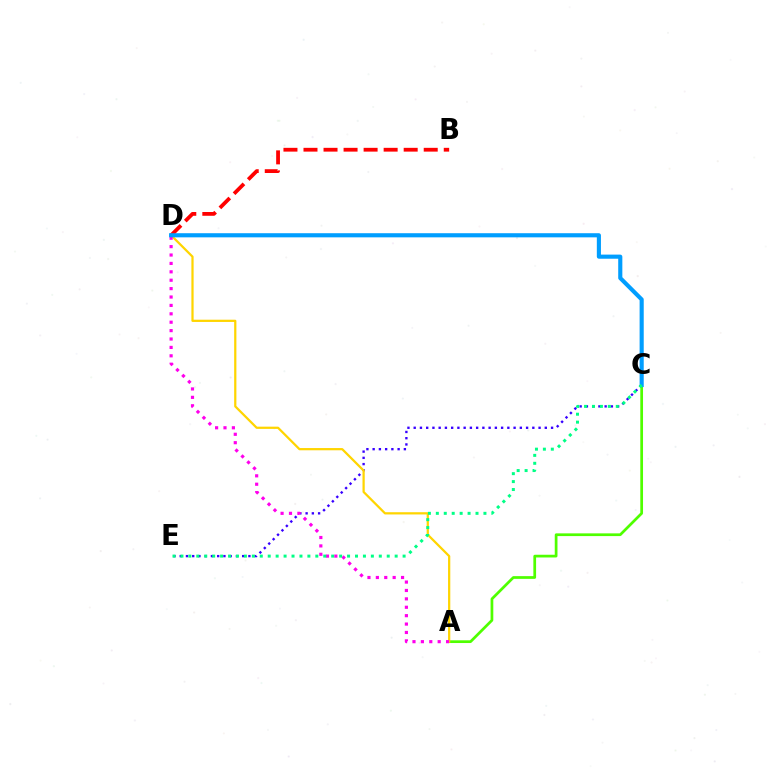{('A', 'C'): [{'color': '#4fff00', 'line_style': 'solid', 'thickness': 1.96}], ('C', 'E'): [{'color': '#3700ff', 'line_style': 'dotted', 'thickness': 1.7}, {'color': '#00ff86', 'line_style': 'dotted', 'thickness': 2.16}], ('B', 'D'): [{'color': '#ff0000', 'line_style': 'dashed', 'thickness': 2.72}], ('A', 'D'): [{'color': '#ffd500', 'line_style': 'solid', 'thickness': 1.61}, {'color': '#ff00ed', 'line_style': 'dotted', 'thickness': 2.28}], ('C', 'D'): [{'color': '#009eff', 'line_style': 'solid', 'thickness': 2.97}]}